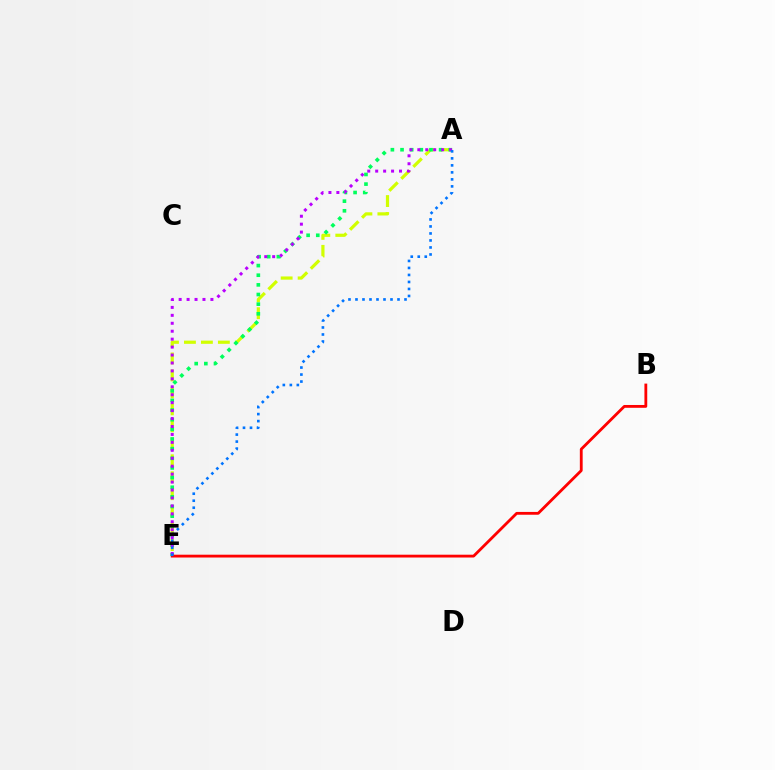{('A', 'E'): [{'color': '#d1ff00', 'line_style': 'dashed', 'thickness': 2.31}, {'color': '#00ff5c', 'line_style': 'dotted', 'thickness': 2.62}, {'color': '#b900ff', 'line_style': 'dotted', 'thickness': 2.16}, {'color': '#0074ff', 'line_style': 'dotted', 'thickness': 1.9}], ('B', 'E'): [{'color': '#ff0000', 'line_style': 'solid', 'thickness': 2.03}]}